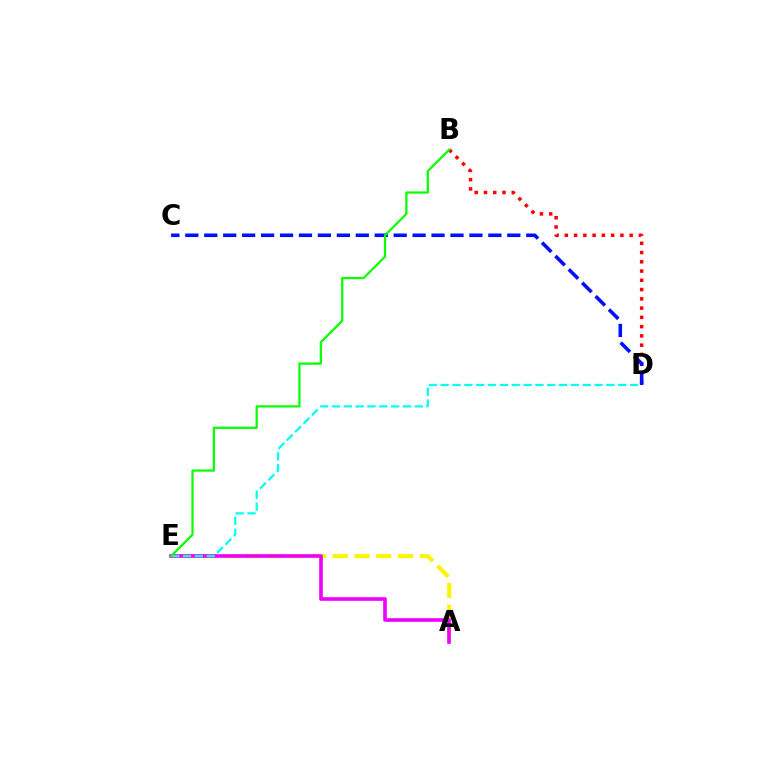{('A', 'E'): [{'color': '#fcf500', 'line_style': 'dashed', 'thickness': 2.96}, {'color': '#ee00ff', 'line_style': 'solid', 'thickness': 2.62}], ('B', 'D'): [{'color': '#ff0000', 'line_style': 'dotted', 'thickness': 2.52}], ('D', 'E'): [{'color': '#00fff6', 'line_style': 'dashed', 'thickness': 1.61}], ('C', 'D'): [{'color': '#0010ff', 'line_style': 'dashed', 'thickness': 2.57}], ('B', 'E'): [{'color': '#08ff00', 'line_style': 'solid', 'thickness': 1.6}]}